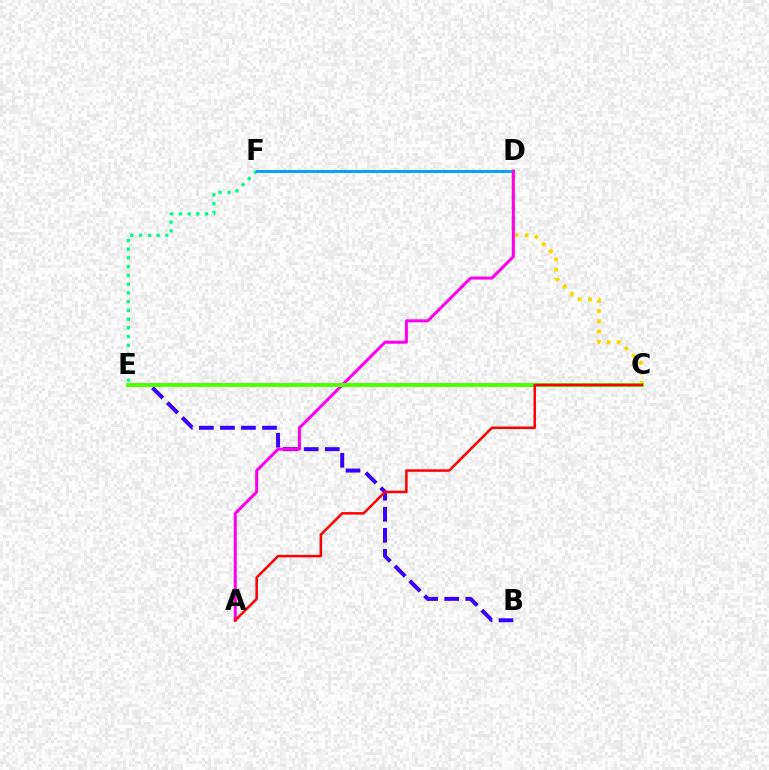{('B', 'E'): [{'color': '#3700ff', 'line_style': 'dashed', 'thickness': 2.86}], ('E', 'F'): [{'color': '#00ff86', 'line_style': 'dotted', 'thickness': 2.37}], ('C', 'D'): [{'color': '#ffd500', 'line_style': 'dotted', 'thickness': 2.78}], ('D', 'F'): [{'color': '#009eff', 'line_style': 'solid', 'thickness': 2.06}], ('A', 'D'): [{'color': '#ff00ed', 'line_style': 'solid', 'thickness': 2.18}], ('C', 'E'): [{'color': '#4fff00', 'line_style': 'solid', 'thickness': 2.85}], ('A', 'C'): [{'color': '#ff0000', 'line_style': 'solid', 'thickness': 1.81}]}